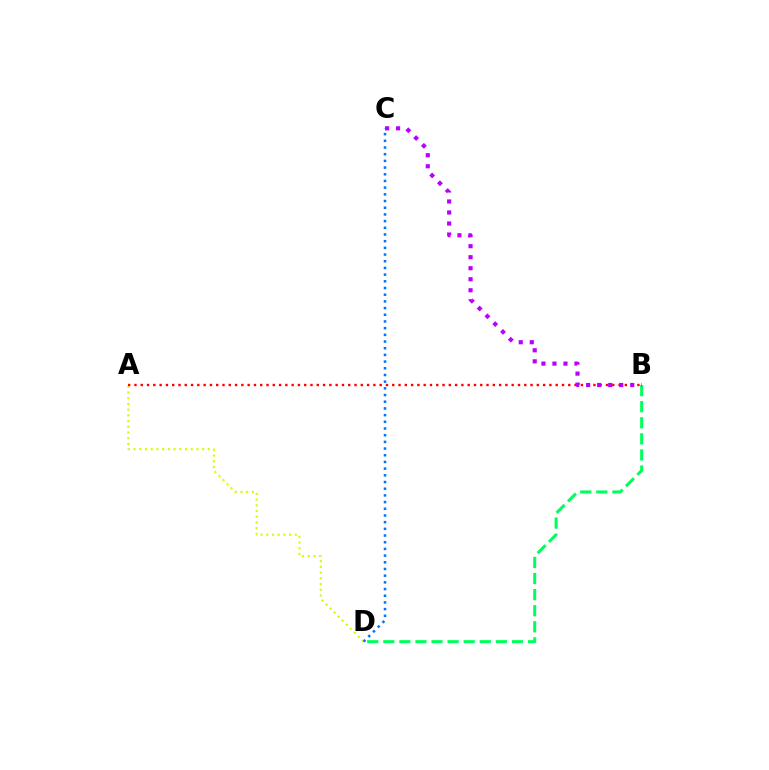{('B', 'D'): [{'color': '#00ff5c', 'line_style': 'dashed', 'thickness': 2.18}], ('A', 'D'): [{'color': '#d1ff00', 'line_style': 'dotted', 'thickness': 1.55}], ('A', 'B'): [{'color': '#ff0000', 'line_style': 'dotted', 'thickness': 1.71}], ('B', 'C'): [{'color': '#b900ff', 'line_style': 'dotted', 'thickness': 2.99}], ('C', 'D'): [{'color': '#0074ff', 'line_style': 'dotted', 'thickness': 1.82}]}